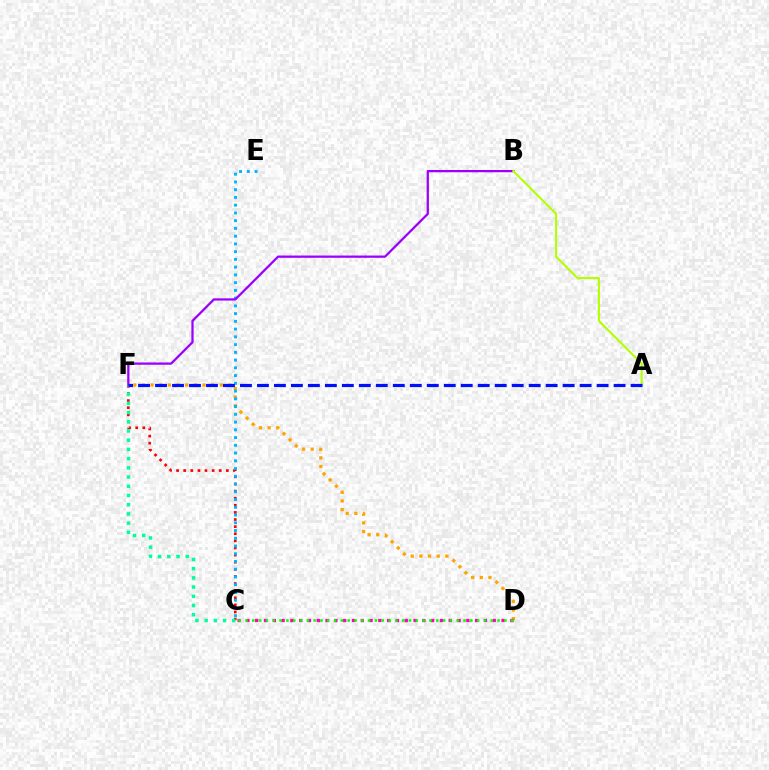{('D', 'F'): [{'color': '#ffa500', 'line_style': 'dotted', 'thickness': 2.35}], ('C', 'F'): [{'color': '#ff0000', 'line_style': 'dotted', 'thickness': 1.93}, {'color': '#00ff9d', 'line_style': 'dotted', 'thickness': 2.5}], ('C', 'E'): [{'color': '#00b5ff', 'line_style': 'dotted', 'thickness': 2.1}], ('C', 'D'): [{'color': '#ff00bd', 'line_style': 'dotted', 'thickness': 2.39}, {'color': '#08ff00', 'line_style': 'dotted', 'thickness': 1.85}], ('B', 'F'): [{'color': '#9b00ff', 'line_style': 'solid', 'thickness': 1.63}], ('A', 'B'): [{'color': '#b3ff00', 'line_style': 'solid', 'thickness': 1.51}], ('A', 'F'): [{'color': '#0010ff', 'line_style': 'dashed', 'thickness': 2.31}]}